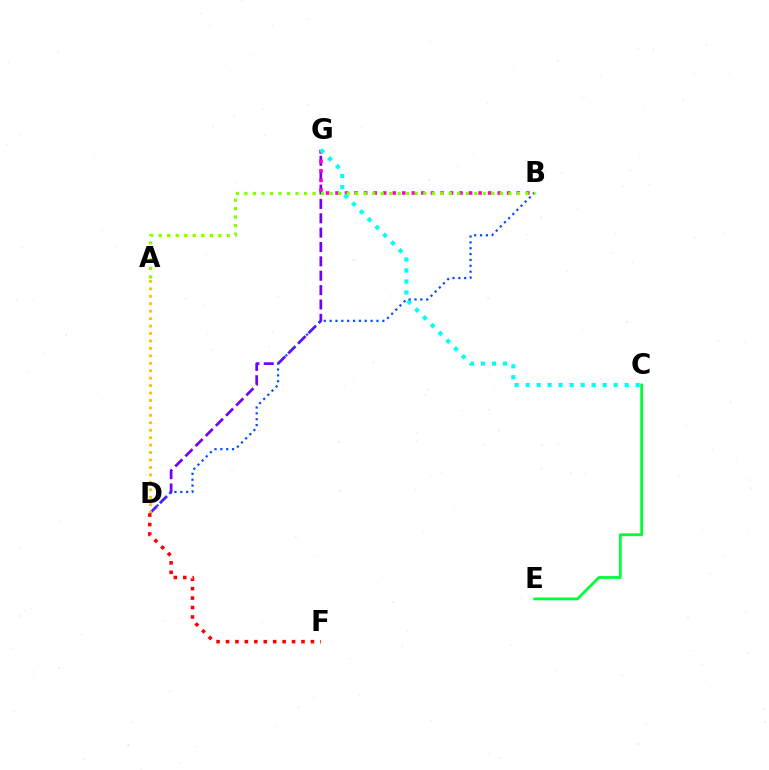{('D', 'G'): [{'color': '#7200ff', 'line_style': 'dashed', 'thickness': 1.95}], ('B', 'G'): [{'color': '#ff00cf', 'line_style': 'dotted', 'thickness': 2.59}], ('C', 'E'): [{'color': '#00ff39', 'line_style': 'solid', 'thickness': 2.03}], ('C', 'G'): [{'color': '#00fff6', 'line_style': 'dotted', 'thickness': 2.99}], ('B', 'D'): [{'color': '#004bff', 'line_style': 'dotted', 'thickness': 1.59}], ('A', 'D'): [{'color': '#ffbd00', 'line_style': 'dotted', 'thickness': 2.02}], ('A', 'B'): [{'color': '#84ff00', 'line_style': 'dotted', 'thickness': 2.31}], ('D', 'F'): [{'color': '#ff0000', 'line_style': 'dotted', 'thickness': 2.56}]}